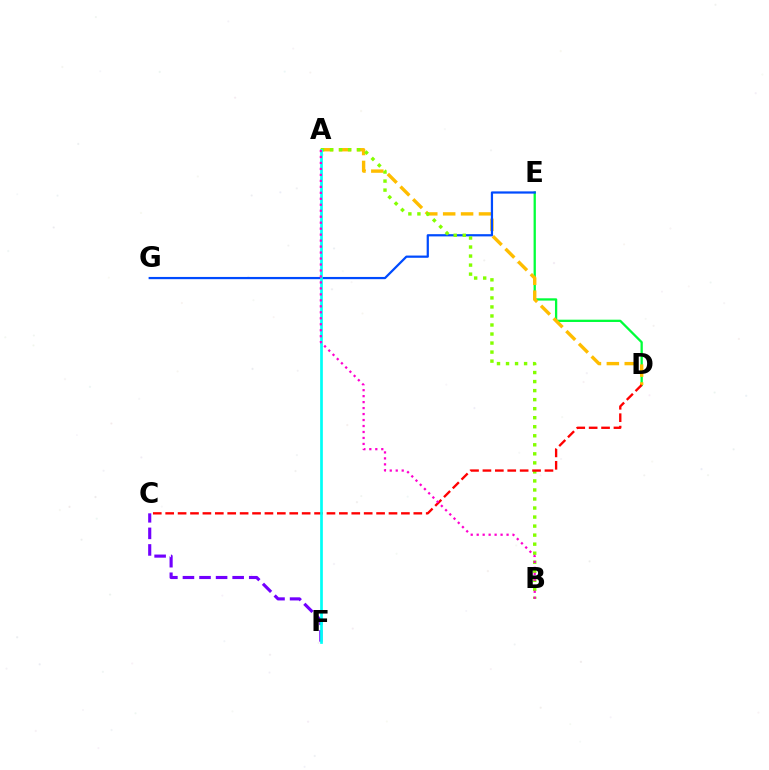{('D', 'E'): [{'color': '#00ff39', 'line_style': 'solid', 'thickness': 1.64}], ('A', 'D'): [{'color': '#ffbd00', 'line_style': 'dashed', 'thickness': 2.43}], ('E', 'G'): [{'color': '#004bff', 'line_style': 'solid', 'thickness': 1.61}], ('C', 'F'): [{'color': '#7200ff', 'line_style': 'dashed', 'thickness': 2.25}], ('A', 'B'): [{'color': '#84ff00', 'line_style': 'dotted', 'thickness': 2.45}, {'color': '#ff00cf', 'line_style': 'dotted', 'thickness': 1.62}], ('C', 'D'): [{'color': '#ff0000', 'line_style': 'dashed', 'thickness': 1.69}], ('A', 'F'): [{'color': '#00fff6', 'line_style': 'solid', 'thickness': 1.95}]}